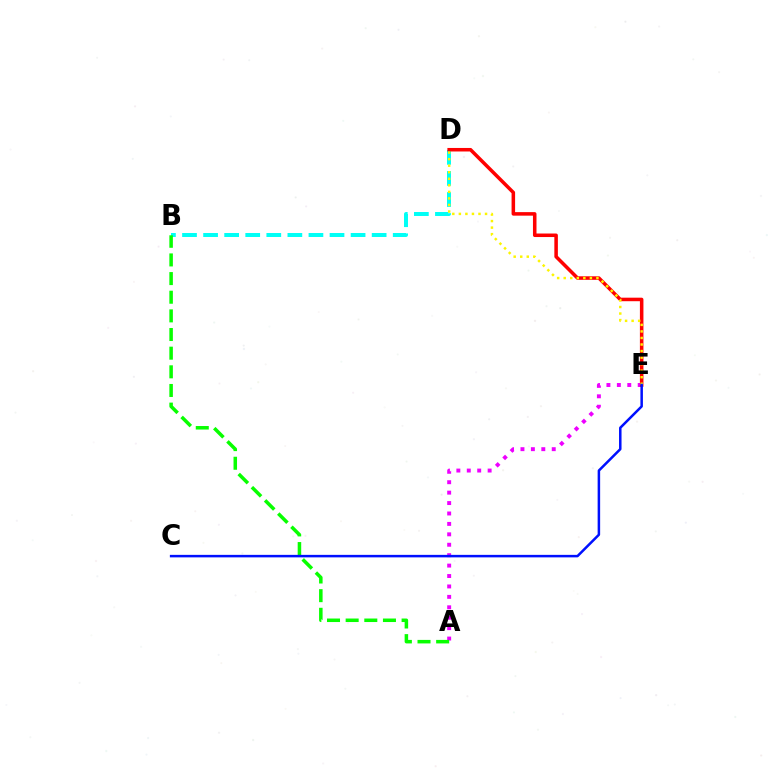{('A', 'E'): [{'color': '#ee00ff', 'line_style': 'dotted', 'thickness': 2.83}], ('B', 'D'): [{'color': '#00fff6', 'line_style': 'dashed', 'thickness': 2.86}], ('D', 'E'): [{'color': '#ff0000', 'line_style': 'solid', 'thickness': 2.54}, {'color': '#fcf500', 'line_style': 'dotted', 'thickness': 1.78}], ('A', 'B'): [{'color': '#08ff00', 'line_style': 'dashed', 'thickness': 2.53}], ('C', 'E'): [{'color': '#0010ff', 'line_style': 'solid', 'thickness': 1.8}]}